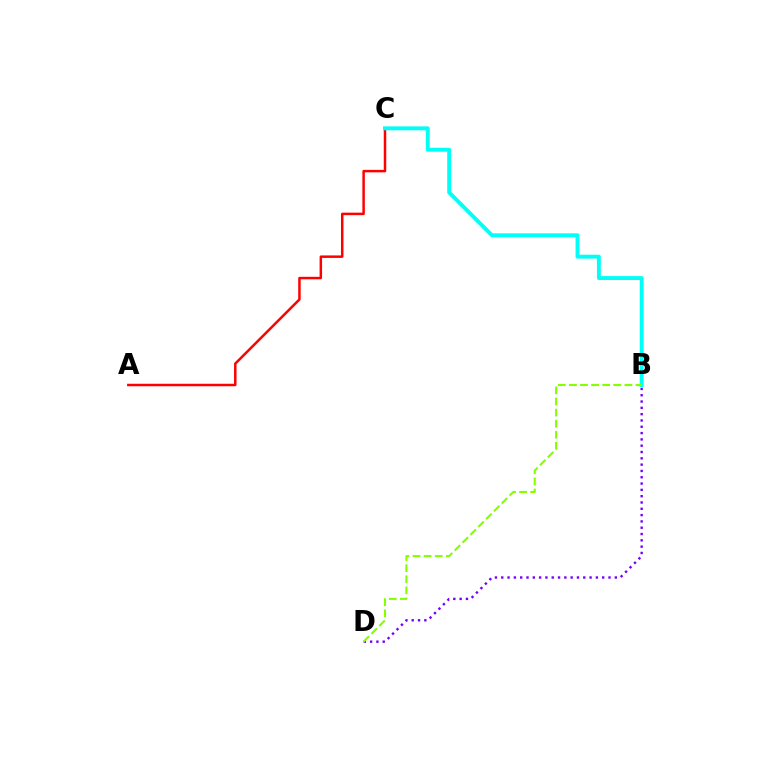{('B', 'D'): [{'color': '#7200ff', 'line_style': 'dotted', 'thickness': 1.71}, {'color': '#84ff00', 'line_style': 'dashed', 'thickness': 1.51}], ('A', 'C'): [{'color': '#ff0000', 'line_style': 'solid', 'thickness': 1.79}], ('B', 'C'): [{'color': '#00fff6', 'line_style': 'solid', 'thickness': 2.81}]}